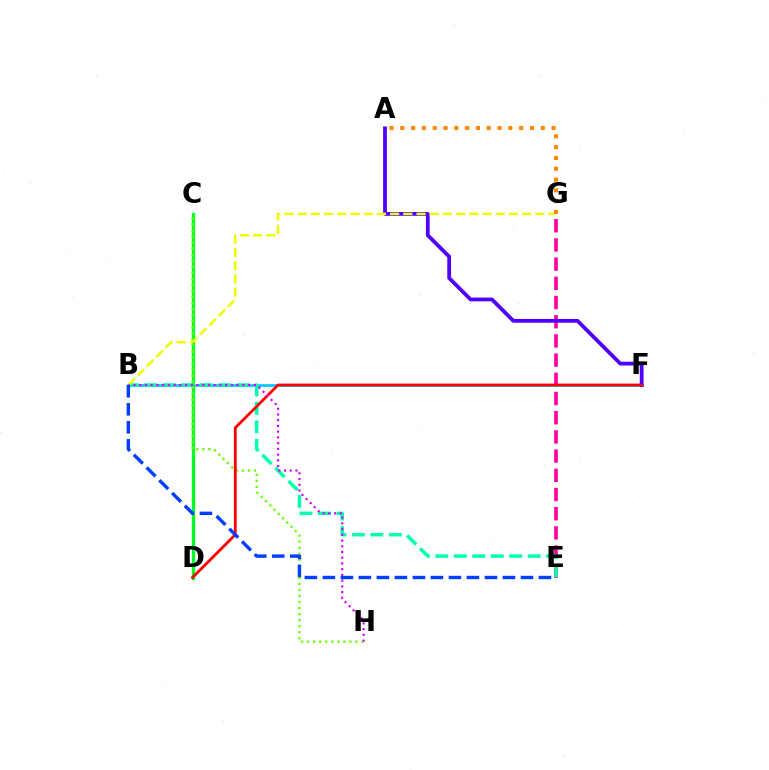{('E', 'G'): [{'color': '#ff00a0', 'line_style': 'dashed', 'thickness': 2.61}], ('B', 'F'): [{'color': '#00c7ff', 'line_style': 'solid', 'thickness': 1.92}], ('C', 'D'): [{'color': '#00ff27', 'line_style': 'solid', 'thickness': 2.37}], ('A', 'F'): [{'color': '#4f00ff', 'line_style': 'solid', 'thickness': 2.72}], ('B', 'E'): [{'color': '#00ffaf', 'line_style': 'dashed', 'thickness': 2.51}, {'color': '#003fff', 'line_style': 'dashed', 'thickness': 2.45}], ('C', 'H'): [{'color': '#66ff00', 'line_style': 'dotted', 'thickness': 1.64}], ('B', 'G'): [{'color': '#eeff00', 'line_style': 'dashed', 'thickness': 1.79}], ('D', 'F'): [{'color': '#ff0000', 'line_style': 'solid', 'thickness': 2.01}], ('B', 'H'): [{'color': '#d600ff', 'line_style': 'dotted', 'thickness': 1.56}], ('A', 'G'): [{'color': '#ff8800', 'line_style': 'dotted', 'thickness': 2.93}]}